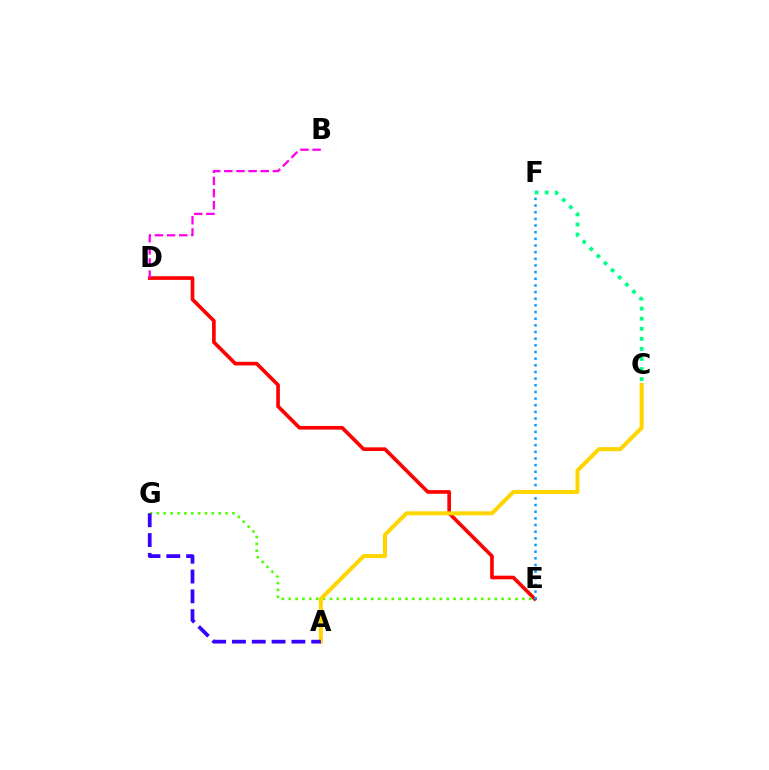{('D', 'E'): [{'color': '#ff0000', 'line_style': 'solid', 'thickness': 2.63}], ('E', 'F'): [{'color': '#009eff', 'line_style': 'dotted', 'thickness': 1.81}], ('E', 'G'): [{'color': '#4fff00', 'line_style': 'dotted', 'thickness': 1.87}], ('A', 'C'): [{'color': '#ffd500', 'line_style': 'solid', 'thickness': 2.89}], ('A', 'G'): [{'color': '#3700ff', 'line_style': 'dashed', 'thickness': 2.69}], ('B', 'D'): [{'color': '#ff00ed', 'line_style': 'dashed', 'thickness': 1.65}], ('C', 'F'): [{'color': '#00ff86', 'line_style': 'dotted', 'thickness': 2.73}]}